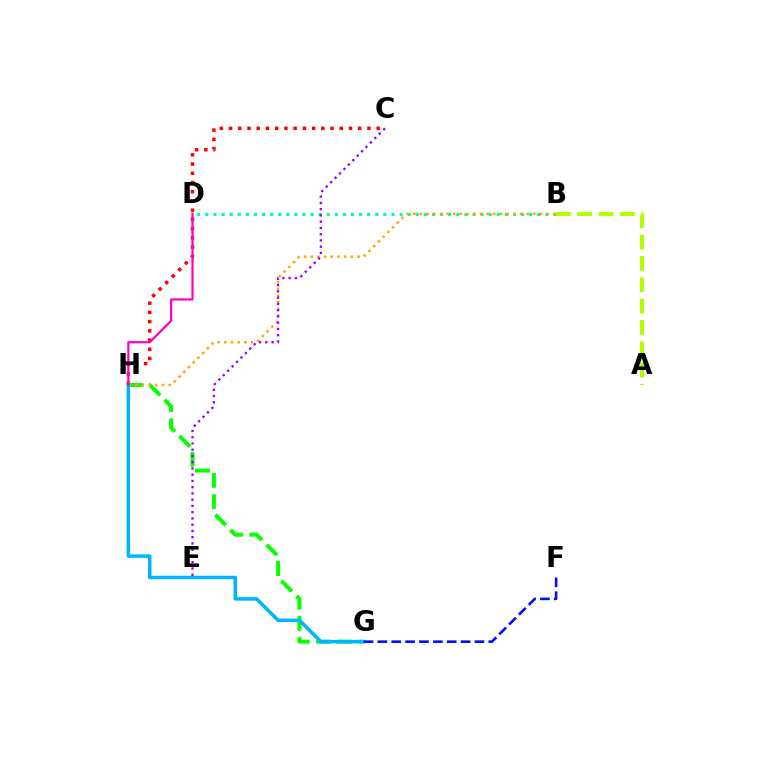{('G', 'H'): [{'color': '#08ff00', 'line_style': 'dashed', 'thickness': 2.88}, {'color': '#00b5ff', 'line_style': 'solid', 'thickness': 2.53}], ('B', 'D'): [{'color': '#00ff9d', 'line_style': 'dotted', 'thickness': 2.2}], ('C', 'H'): [{'color': '#ff0000', 'line_style': 'dotted', 'thickness': 2.51}], ('B', 'H'): [{'color': '#ffa500', 'line_style': 'dotted', 'thickness': 1.81}], ('D', 'H'): [{'color': '#ff00bd', 'line_style': 'solid', 'thickness': 1.58}], ('A', 'B'): [{'color': '#b3ff00', 'line_style': 'dashed', 'thickness': 2.9}], ('C', 'E'): [{'color': '#9b00ff', 'line_style': 'dotted', 'thickness': 1.7}], ('F', 'G'): [{'color': '#0010ff', 'line_style': 'dashed', 'thickness': 1.88}]}